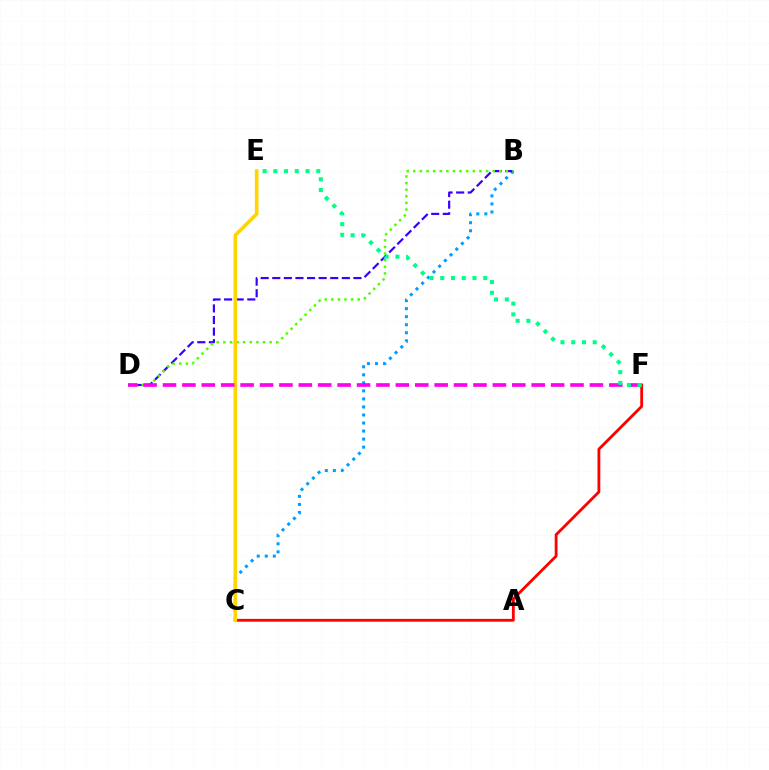{('B', 'C'): [{'color': '#009eff', 'line_style': 'dotted', 'thickness': 2.18}], ('C', 'F'): [{'color': '#ff0000', 'line_style': 'solid', 'thickness': 2.03}], ('B', 'D'): [{'color': '#3700ff', 'line_style': 'dashed', 'thickness': 1.57}, {'color': '#4fff00', 'line_style': 'dotted', 'thickness': 1.8}], ('C', 'E'): [{'color': '#ffd500', 'line_style': 'solid', 'thickness': 2.61}], ('D', 'F'): [{'color': '#ff00ed', 'line_style': 'dashed', 'thickness': 2.64}], ('E', 'F'): [{'color': '#00ff86', 'line_style': 'dotted', 'thickness': 2.92}]}